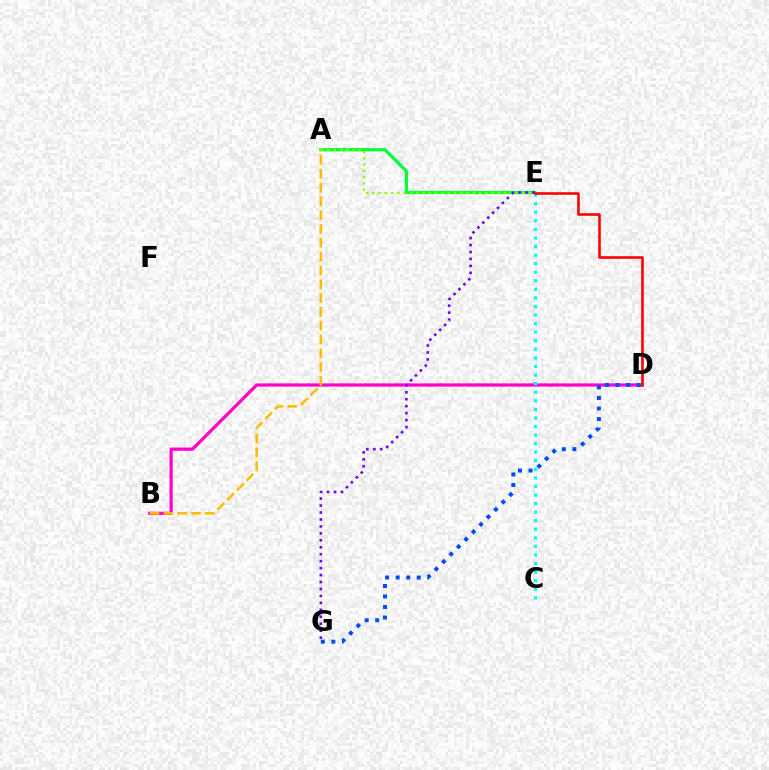{('A', 'E'): [{'color': '#00ff39', 'line_style': 'solid', 'thickness': 2.31}, {'color': '#84ff00', 'line_style': 'dotted', 'thickness': 1.71}], ('B', 'D'): [{'color': '#ff00cf', 'line_style': 'solid', 'thickness': 2.31}], ('C', 'E'): [{'color': '#00fff6', 'line_style': 'dotted', 'thickness': 2.33}], ('A', 'B'): [{'color': '#ffbd00', 'line_style': 'dashed', 'thickness': 1.88}], ('E', 'G'): [{'color': '#7200ff', 'line_style': 'dotted', 'thickness': 1.89}], ('D', 'E'): [{'color': '#ff0000', 'line_style': 'solid', 'thickness': 1.87}], ('D', 'G'): [{'color': '#004bff', 'line_style': 'dotted', 'thickness': 2.86}]}